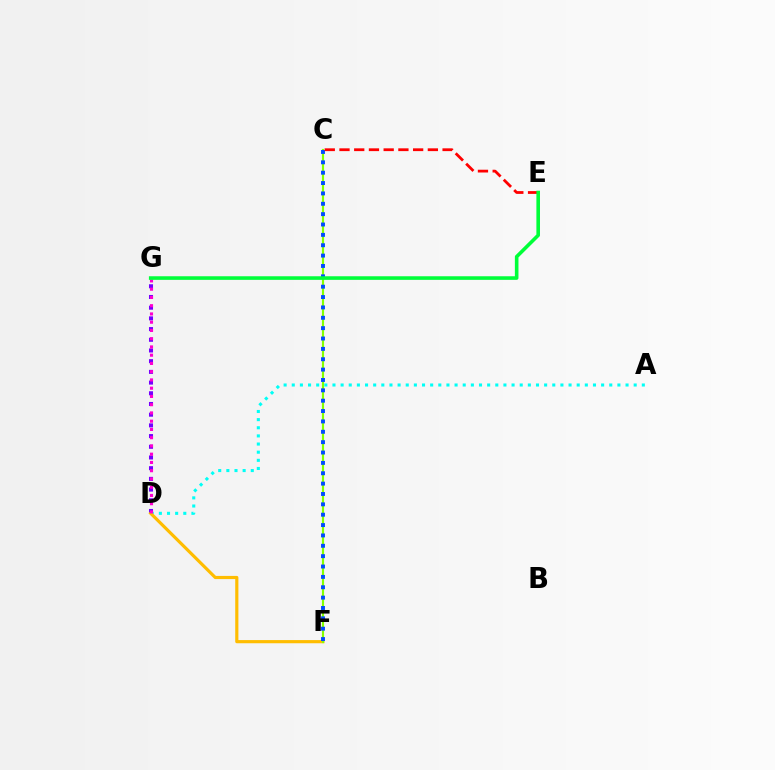{('D', 'G'): [{'color': '#7200ff', 'line_style': 'dotted', 'thickness': 2.91}, {'color': '#ff00cf', 'line_style': 'dotted', 'thickness': 2.24}], ('A', 'D'): [{'color': '#00fff6', 'line_style': 'dotted', 'thickness': 2.21}], ('D', 'F'): [{'color': '#ffbd00', 'line_style': 'solid', 'thickness': 2.28}], ('C', 'F'): [{'color': '#84ff00', 'line_style': 'solid', 'thickness': 1.55}, {'color': '#004bff', 'line_style': 'dotted', 'thickness': 2.82}], ('C', 'E'): [{'color': '#ff0000', 'line_style': 'dashed', 'thickness': 2.0}], ('E', 'G'): [{'color': '#00ff39', 'line_style': 'solid', 'thickness': 2.59}]}